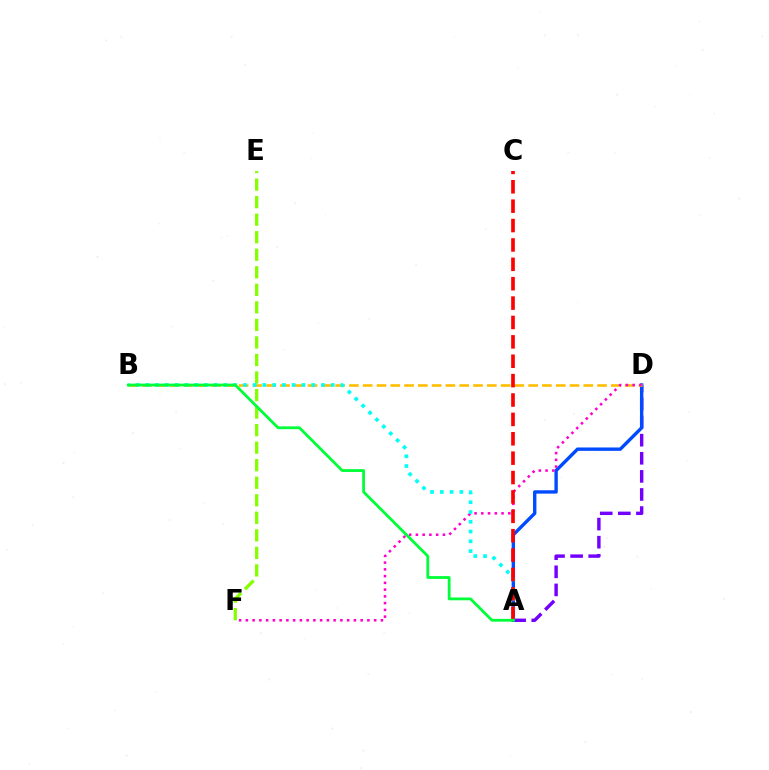{('A', 'D'): [{'color': '#7200ff', 'line_style': 'dashed', 'thickness': 2.46}, {'color': '#004bff', 'line_style': 'solid', 'thickness': 2.43}], ('B', 'D'): [{'color': '#ffbd00', 'line_style': 'dashed', 'thickness': 1.87}], ('D', 'F'): [{'color': '#ff00cf', 'line_style': 'dotted', 'thickness': 1.83}], ('E', 'F'): [{'color': '#84ff00', 'line_style': 'dashed', 'thickness': 2.38}], ('A', 'B'): [{'color': '#00fff6', 'line_style': 'dotted', 'thickness': 2.65}, {'color': '#00ff39', 'line_style': 'solid', 'thickness': 2.02}], ('A', 'C'): [{'color': '#ff0000', 'line_style': 'dashed', 'thickness': 2.63}]}